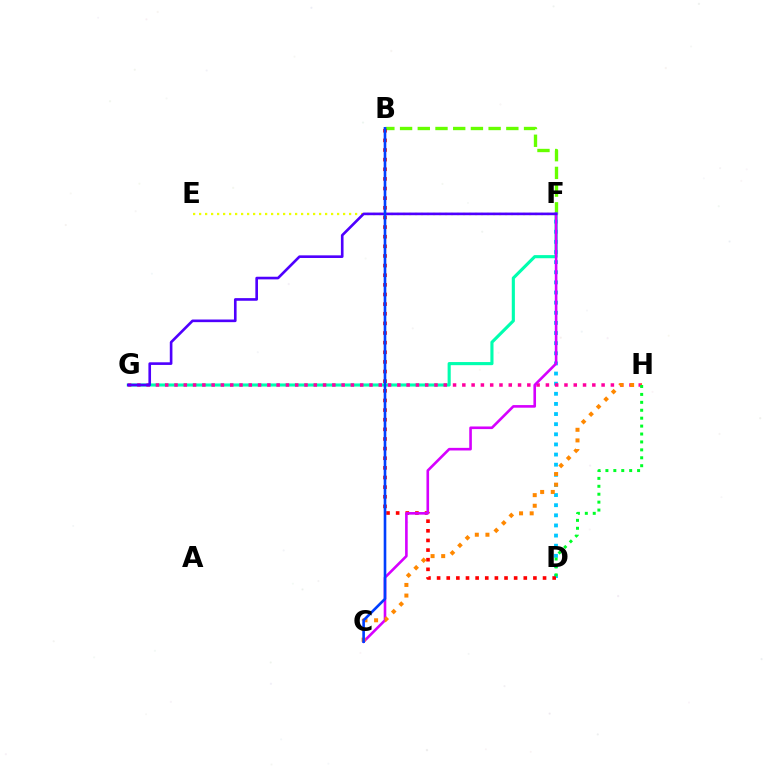{('B', 'F'): [{'color': '#66ff00', 'line_style': 'dashed', 'thickness': 2.41}], ('F', 'G'): [{'color': '#00ffaf', 'line_style': 'solid', 'thickness': 2.24}, {'color': '#4f00ff', 'line_style': 'solid', 'thickness': 1.9}], ('D', 'F'): [{'color': '#00c7ff', 'line_style': 'dotted', 'thickness': 2.75}], ('G', 'H'): [{'color': '#ff00a0', 'line_style': 'dotted', 'thickness': 2.52}], ('B', 'D'): [{'color': '#ff0000', 'line_style': 'dotted', 'thickness': 2.62}], ('E', 'F'): [{'color': '#eeff00', 'line_style': 'dotted', 'thickness': 1.63}], ('C', 'F'): [{'color': '#d600ff', 'line_style': 'solid', 'thickness': 1.88}], ('C', 'H'): [{'color': '#ff8800', 'line_style': 'dotted', 'thickness': 2.89}], ('B', 'C'): [{'color': '#003fff', 'line_style': 'solid', 'thickness': 1.89}], ('D', 'H'): [{'color': '#00ff27', 'line_style': 'dotted', 'thickness': 2.15}]}